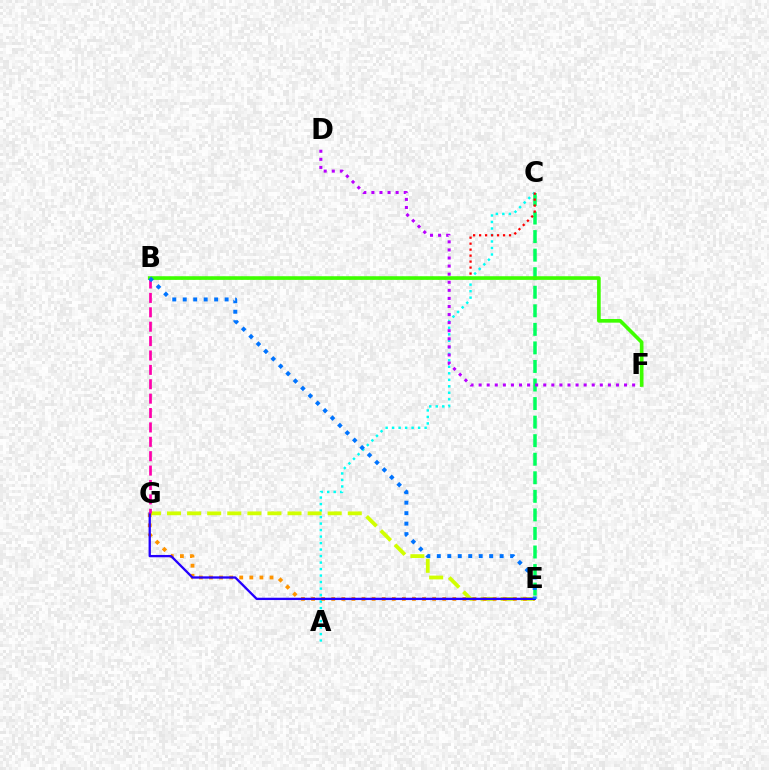{('C', 'E'): [{'color': '#00ff5c', 'line_style': 'dashed', 'thickness': 2.52}], ('A', 'C'): [{'color': '#00fff6', 'line_style': 'dotted', 'thickness': 1.77}], ('B', 'C'): [{'color': '#ff0000', 'line_style': 'dotted', 'thickness': 1.62}], ('E', 'G'): [{'color': '#d1ff00', 'line_style': 'dashed', 'thickness': 2.73}, {'color': '#ff9400', 'line_style': 'dotted', 'thickness': 2.74}, {'color': '#2500ff', 'line_style': 'solid', 'thickness': 1.66}], ('D', 'F'): [{'color': '#b900ff', 'line_style': 'dotted', 'thickness': 2.19}], ('B', 'F'): [{'color': '#3dff00', 'line_style': 'solid', 'thickness': 2.62}], ('B', 'G'): [{'color': '#ff00ac', 'line_style': 'dashed', 'thickness': 1.95}], ('B', 'E'): [{'color': '#0074ff', 'line_style': 'dotted', 'thickness': 2.85}]}